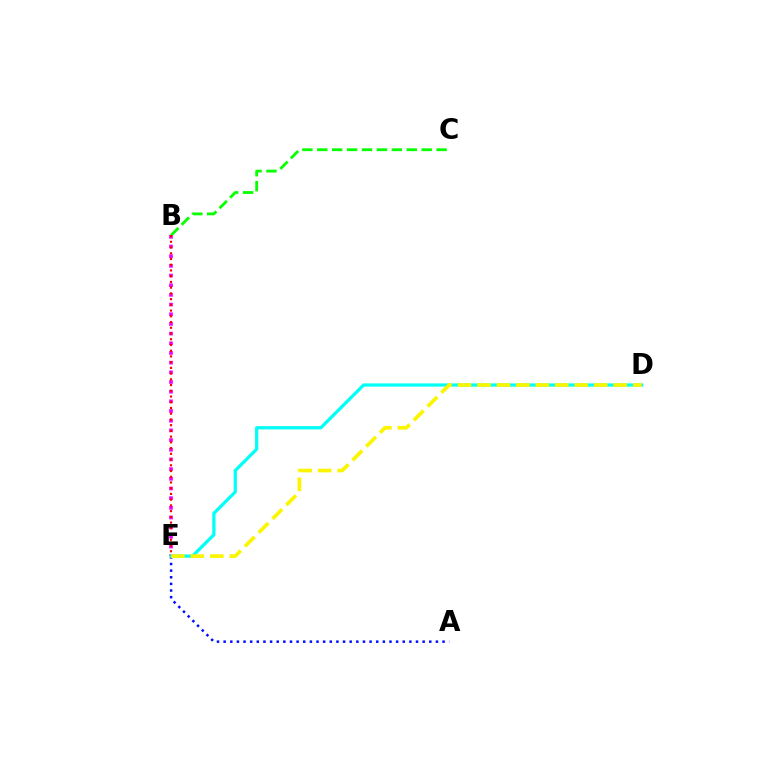{('A', 'E'): [{'color': '#0010ff', 'line_style': 'dotted', 'thickness': 1.8}], ('B', 'C'): [{'color': '#08ff00', 'line_style': 'dashed', 'thickness': 2.03}], ('B', 'E'): [{'color': '#ee00ff', 'line_style': 'dotted', 'thickness': 2.63}, {'color': '#ff0000', 'line_style': 'dotted', 'thickness': 1.56}], ('D', 'E'): [{'color': '#00fff6', 'line_style': 'solid', 'thickness': 2.33}, {'color': '#fcf500', 'line_style': 'dashed', 'thickness': 2.65}]}